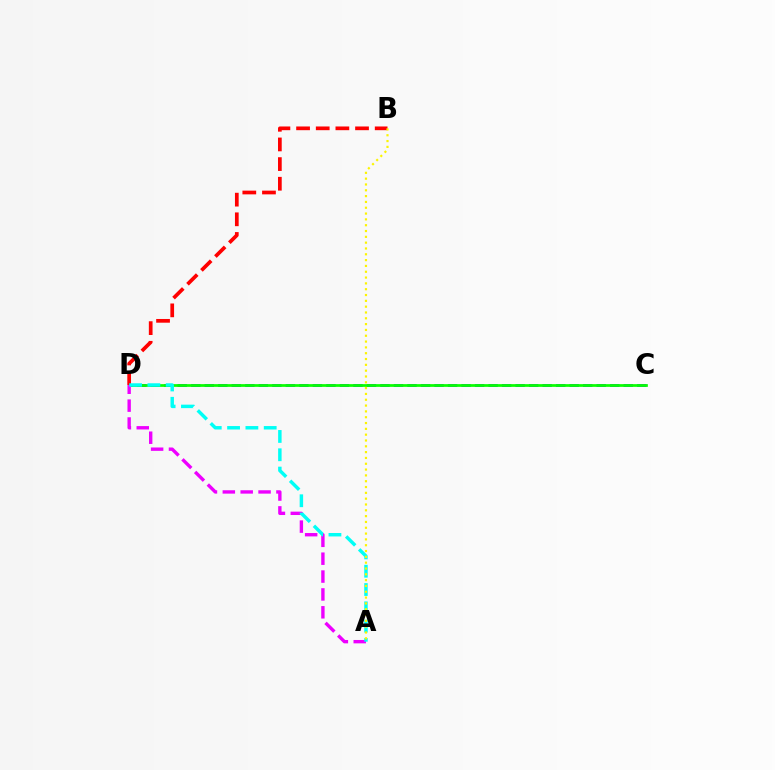{('C', 'D'): [{'color': '#0010ff', 'line_style': 'dashed', 'thickness': 1.84}, {'color': '#08ff00', 'line_style': 'solid', 'thickness': 1.96}], ('B', 'D'): [{'color': '#ff0000', 'line_style': 'dashed', 'thickness': 2.67}], ('A', 'D'): [{'color': '#ee00ff', 'line_style': 'dashed', 'thickness': 2.43}, {'color': '#00fff6', 'line_style': 'dashed', 'thickness': 2.49}], ('A', 'B'): [{'color': '#fcf500', 'line_style': 'dotted', 'thickness': 1.58}]}